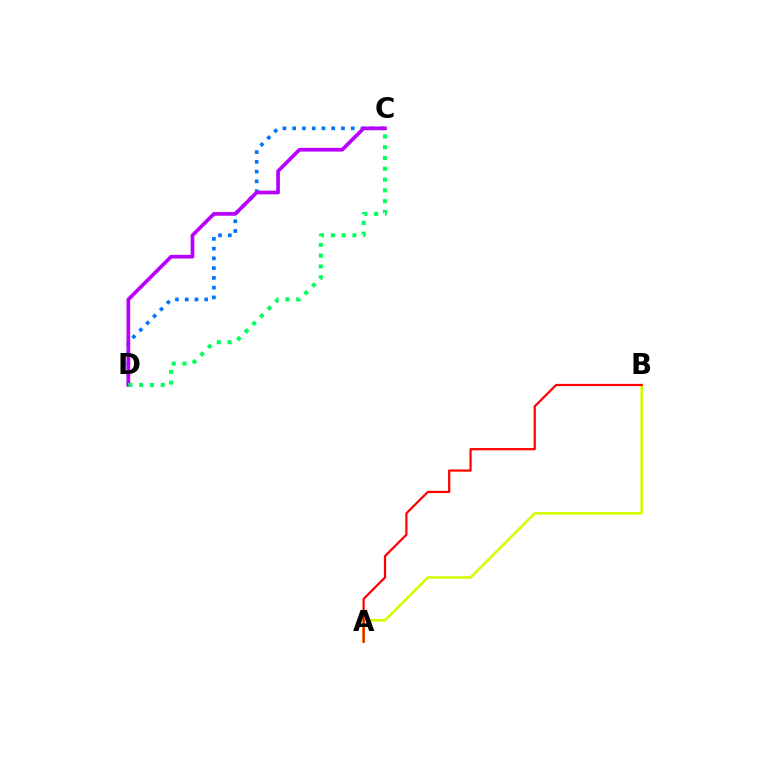{('C', 'D'): [{'color': '#0074ff', 'line_style': 'dotted', 'thickness': 2.65}, {'color': '#b900ff', 'line_style': 'solid', 'thickness': 2.66}, {'color': '#00ff5c', 'line_style': 'dotted', 'thickness': 2.93}], ('A', 'B'): [{'color': '#d1ff00', 'line_style': 'solid', 'thickness': 1.85}, {'color': '#ff0000', 'line_style': 'solid', 'thickness': 1.6}]}